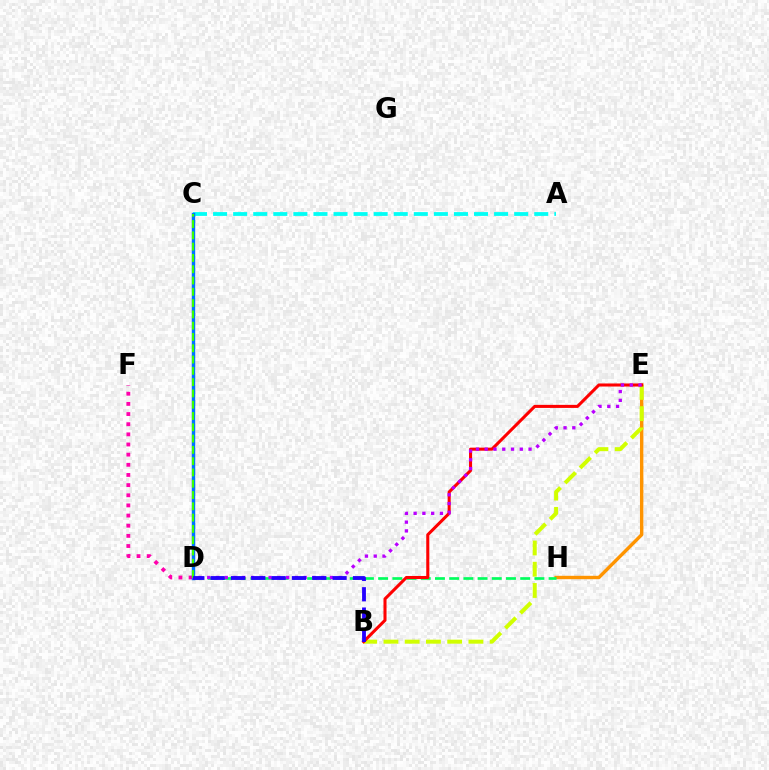{('E', 'H'): [{'color': '#ff9400', 'line_style': 'solid', 'thickness': 2.44}], ('A', 'C'): [{'color': '#00fff6', 'line_style': 'dashed', 'thickness': 2.73}], ('D', 'H'): [{'color': '#00ff5c', 'line_style': 'dashed', 'thickness': 1.93}], ('B', 'E'): [{'color': '#d1ff00', 'line_style': 'dashed', 'thickness': 2.89}, {'color': '#ff0000', 'line_style': 'solid', 'thickness': 2.2}], ('D', 'F'): [{'color': '#ff00ac', 'line_style': 'dotted', 'thickness': 2.76}], ('C', 'D'): [{'color': '#0074ff', 'line_style': 'solid', 'thickness': 2.47}, {'color': '#3dff00', 'line_style': 'dashed', 'thickness': 1.53}], ('D', 'E'): [{'color': '#b900ff', 'line_style': 'dotted', 'thickness': 2.38}], ('B', 'D'): [{'color': '#2500ff', 'line_style': 'dashed', 'thickness': 2.76}]}